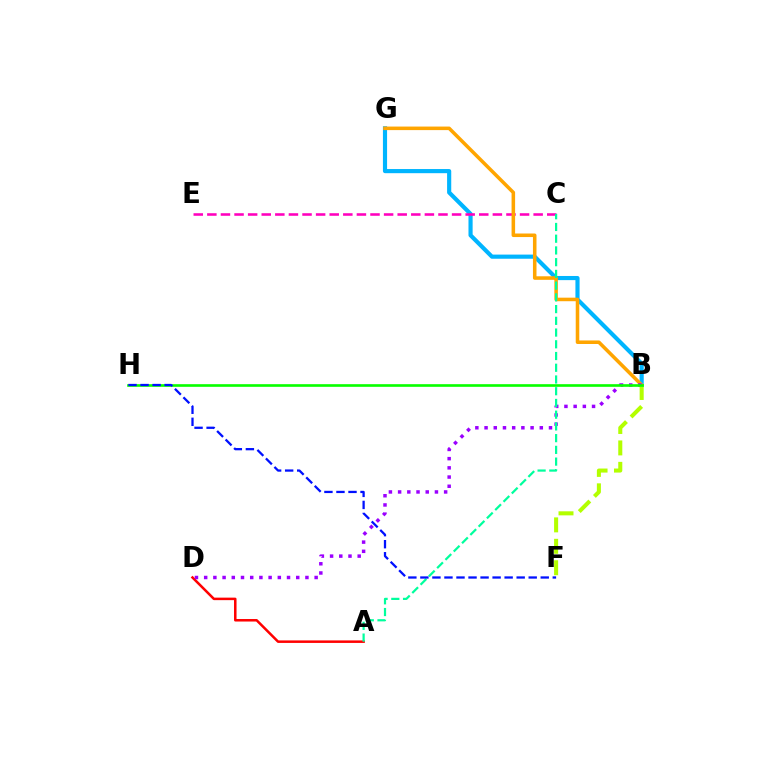{('B', 'G'): [{'color': '#00b5ff', 'line_style': 'solid', 'thickness': 2.99}, {'color': '#ffa500', 'line_style': 'solid', 'thickness': 2.55}], ('C', 'E'): [{'color': '#ff00bd', 'line_style': 'dashed', 'thickness': 1.85}], ('A', 'D'): [{'color': '#ff0000', 'line_style': 'solid', 'thickness': 1.81}], ('B', 'D'): [{'color': '#9b00ff', 'line_style': 'dotted', 'thickness': 2.5}], ('B', 'F'): [{'color': '#b3ff00', 'line_style': 'dashed', 'thickness': 2.91}], ('B', 'H'): [{'color': '#08ff00', 'line_style': 'solid', 'thickness': 1.9}], ('A', 'C'): [{'color': '#00ff9d', 'line_style': 'dashed', 'thickness': 1.59}], ('F', 'H'): [{'color': '#0010ff', 'line_style': 'dashed', 'thickness': 1.63}]}